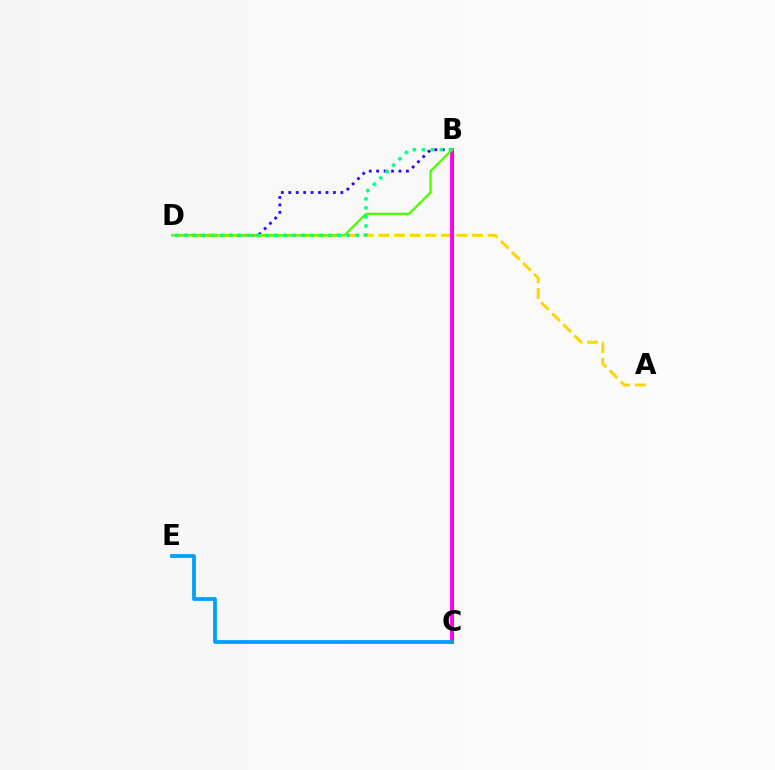{('B', 'D'): [{'color': '#3700ff', 'line_style': 'dotted', 'thickness': 2.02}, {'color': '#4fff00', 'line_style': 'solid', 'thickness': 1.68}, {'color': '#00ff86', 'line_style': 'dotted', 'thickness': 2.45}], ('A', 'D'): [{'color': '#ffd500', 'line_style': 'dashed', 'thickness': 2.12}], ('B', 'C'): [{'color': '#ff0000', 'line_style': 'solid', 'thickness': 2.12}, {'color': '#ff00ed', 'line_style': 'solid', 'thickness': 2.74}], ('C', 'E'): [{'color': '#009eff', 'line_style': 'solid', 'thickness': 2.7}]}